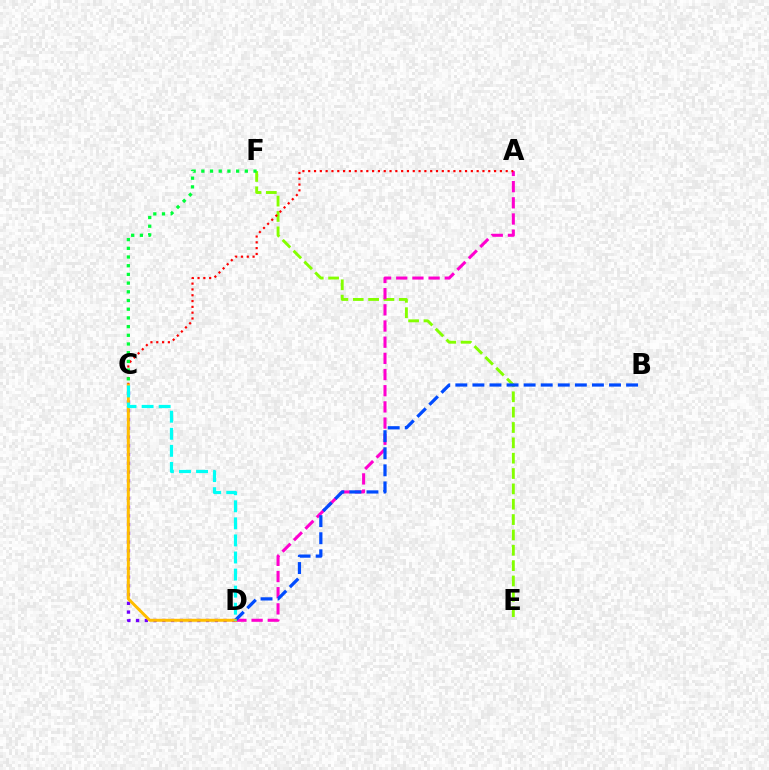{('E', 'F'): [{'color': '#84ff00', 'line_style': 'dashed', 'thickness': 2.08}], ('C', 'D'): [{'color': '#7200ff', 'line_style': 'dotted', 'thickness': 2.38}, {'color': '#ffbd00', 'line_style': 'solid', 'thickness': 2.15}, {'color': '#00fff6', 'line_style': 'dashed', 'thickness': 2.32}], ('A', 'D'): [{'color': '#ff00cf', 'line_style': 'dashed', 'thickness': 2.2}], ('A', 'C'): [{'color': '#ff0000', 'line_style': 'dotted', 'thickness': 1.58}], ('B', 'D'): [{'color': '#004bff', 'line_style': 'dashed', 'thickness': 2.32}], ('C', 'F'): [{'color': '#00ff39', 'line_style': 'dotted', 'thickness': 2.36}]}